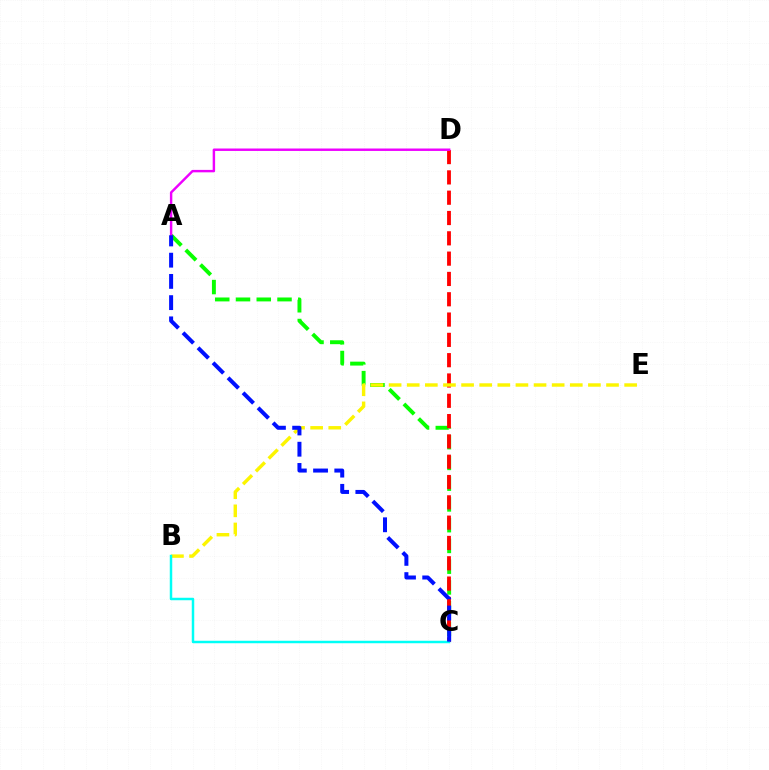{('A', 'C'): [{'color': '#08ff00', 'line_style': 'dashed', 'thickness': 2.82}, {'color': '#0010ff', 'line_style': 'dashed', 'thickness': 2.88}], ('C', 'D'): [{'color': '#ff0000', 'line_style': 'dashed', 'thickness': 2.76}], ('B', 'E'): [{'color': '#fcf500', 'line_style': 'dashed', 'thickness': 2.46}], ('B', 'C'): [{'color': '#00fff6', 'line_style': 'solid', 'thickness': 1.79}], ('A', 'D'): [{'color': '#ee00ff', 'line_style': 'solid', 'thickness': 1.75}]}